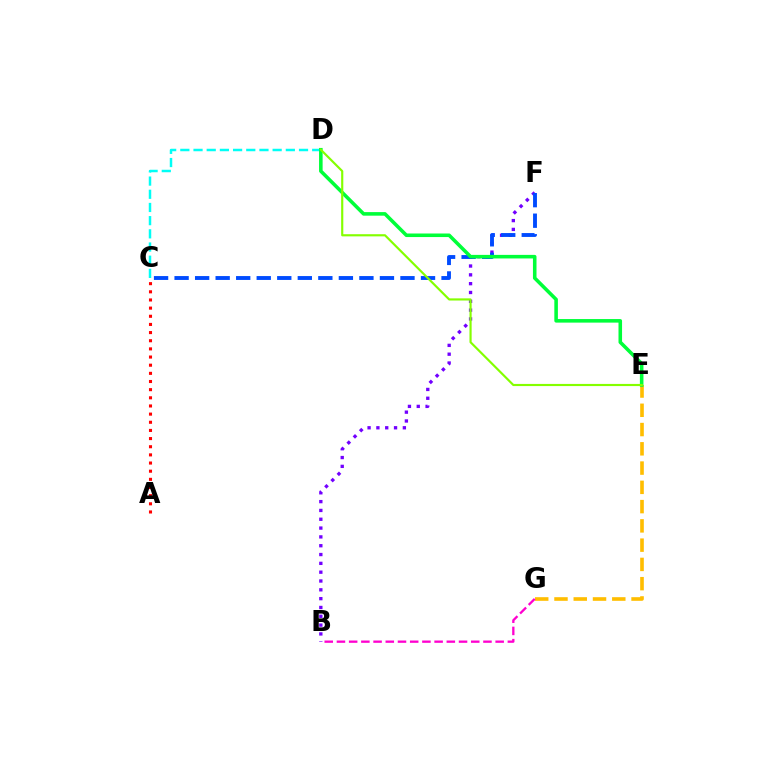{('B', 'F'): [{'color': '#7200ff', 'line_style': 'dotted', 'thickness': 2.4}], ('C', 'F'): [{'color': '#004bff', 'line_style': 'dashed', 'thickness': 2.79}], ('C', 'D'): [{'color': '#00fff6', 'line_style': 'dashed', 'thickness': 1.79}], ('E', 'G'): [{'color': '#ffbd00', 'line_style': 'dashed', 'thickness': 2.62}], ('A', 'C'): [{'color': '#ff0000', 'line_style': 'dotted', 'thickness': 2.22}], ('B', 'G'): [{'color': '#ff00cf', 'line_style': 'dashed', 'thickness': 1.66}], ('D', 'E'): [{'color': '#00ff39', 'line_style': 'solid', 'thickness': 2.57}, {'color': '#84ff00', 'line_style': 'solid', 'thickness': 1.56}]}